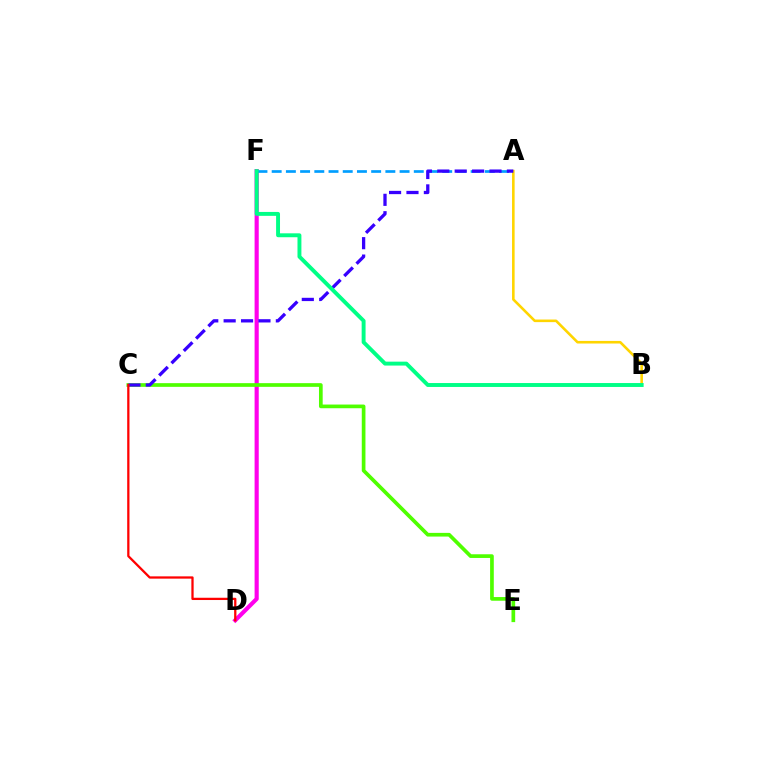{('D', 'F'): [{'color': '#ff00ed', 'line_style': 'solid', 'thickness': 2.98}], ('A', 'F'): [{'color': '#009eff', 'line_style': 'dashed', 'thickness': 1.93}], ('A', 'B'): [{'color': '#ffd500', 'line_style': 'solid', 'thickness': 1.87}], ('C', 'E'): [{'color': '#4fff00', 'line_style': 'solid', 'thickness': 2.65}], ('A', 'C'): [{'color': '#3700ff', 'line_style': 'dashed', 'thickness': 2.36}], ('B', 'F'): [{'color': '#00ff86', 'line_style': 'solid', 'thickness': 2.82}], ('C', 'D'): [{'color': '#ff0000', 'line_style': 'solid', 'thickness': 1.64}]}